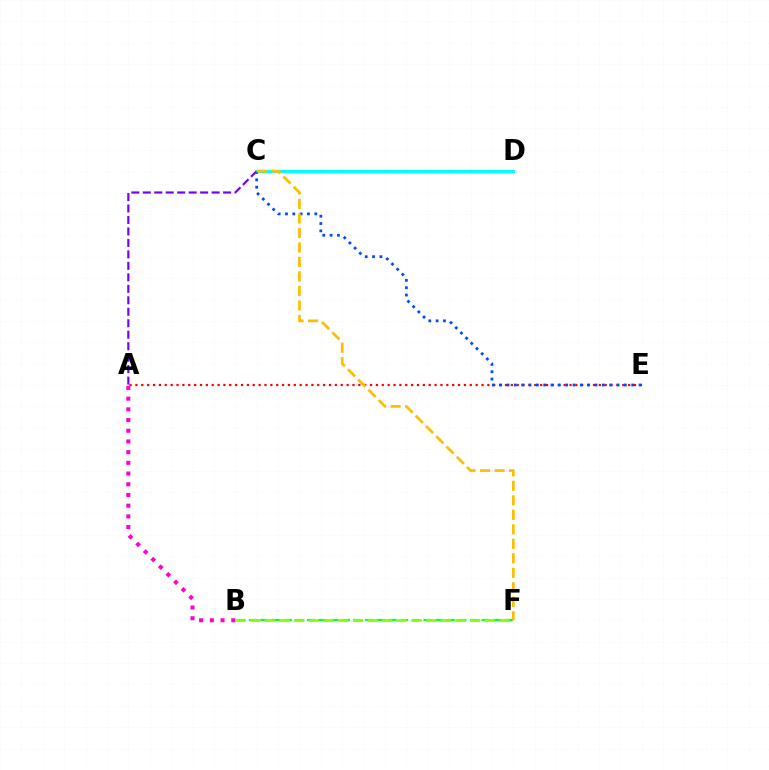{('A', 'B'): [{'color': '#ff00cf', 'line_style': 'dotted', 'thickness': 2.91}], ('B', 'F'): [{'color': '#00ff39', 'line_style': 'dashed', 'thickness': 1.58}, {'color': '#84ff00', 'line_style': 'dashed', 'thickness': 1.99}], ('A', 'E'): [{'color': '#ff0000', 'line_style': 'dotted', 'thickness': 1.59}], ('A', 'C'): [{'color': '#7200ff', 'line_style': 'dashed', 'thickness': 1.56}], ('C', 'D'): [{'color': '#00fff6', 'line_style': 'solid', 'thickness': 2.31}], ('C', 'E'): [{'color': '#004bff', 'line_style': 'dotted', 'thickness': 1.99}], ('C', 'F'): [{'color': '#ffbd00', 'line_style': 'dashed', 'thickness': 1.97}]}